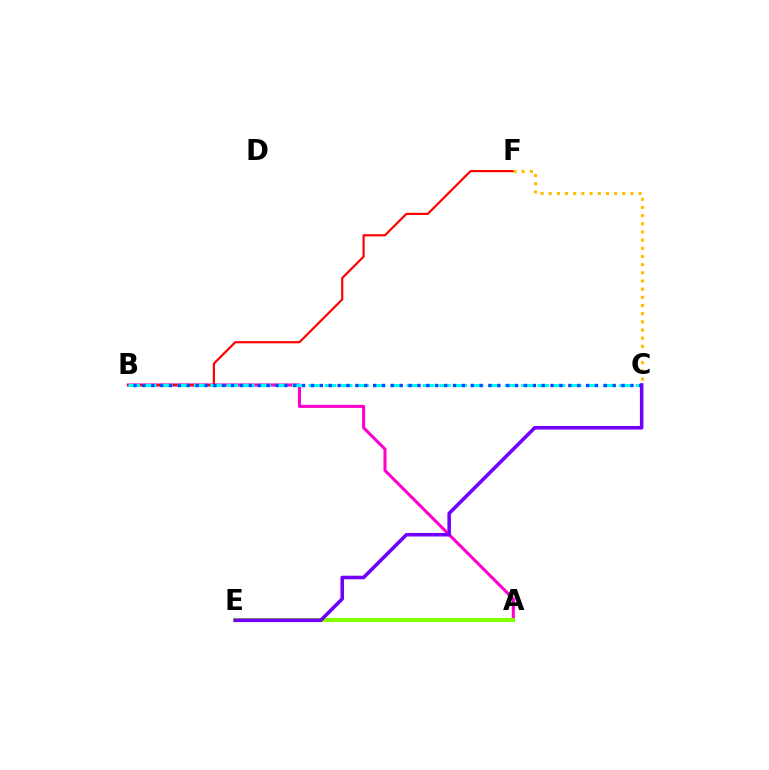{('A', 'B'): [{'color': '#ff00cf', 'line_style': 'solid', 'thickness': 2.21}], ('A', 'E'): [{'color': '#00ff39', 'line_style': 'solid', 'thickness': 2.14}, {'color': '#84ff00', 'line_style': 'solid', 'thickness': 2.96}], ('B', 'F'): [{'color': '#ff0000', 'line_style': 'solid', 'thickness': 1.56}], ('C', 'F'): [{'color': '#ffbd00', 'line_style': 'dotted', 'thickness': 2.22}], ('B', 'C'): [{'color': '#00fff6', 'line_style': 'dashed', 'thickness': 2.22}, {'color': '#004bff', 'line_style': 'dotted', 'thickness': 2.41}], ('C', 'E'): [{'color': '#7200ff', 'line_style': 'solid', 'thickness': 2.56}]}